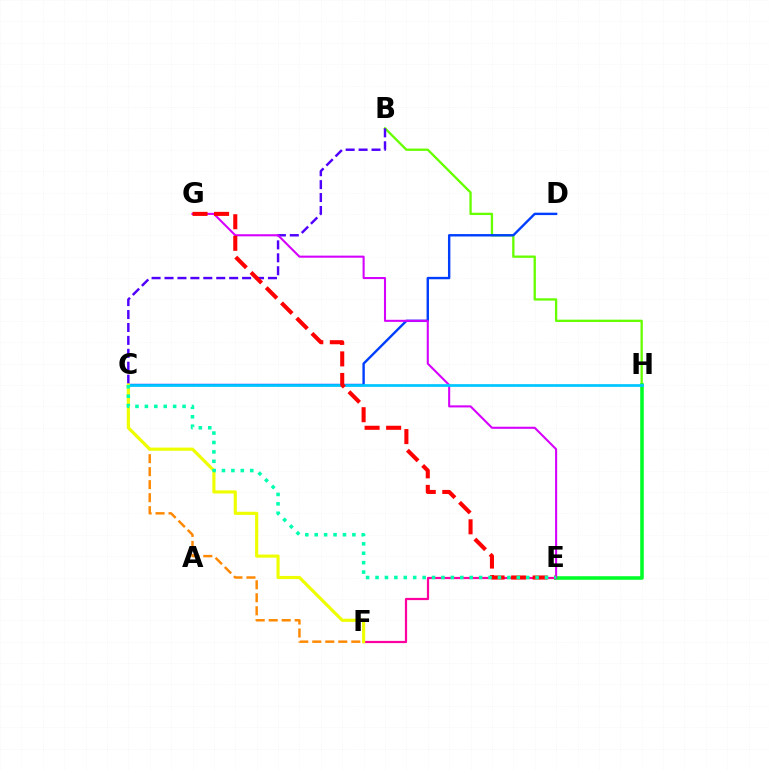{('B', 'H'): [{'color': '#66ff00', 'line_style': 'solid', 'thickness': 1.67}], ('E', 'F'): [{'color': '#ff00a0', 'line_style': 'solid', 'thickness': 1.6}], ('C', 'D'): [{'color': '#003fff', 'line_style': 'solid', 'thickness': 1.73}], ('E', 'H'): [{'color': '#00ff27', 'line_style': 'solid', 'thickness': 2.56}], ('B', 'C'): [{'color': '#4f00ff', 'line_style': 'dashed', 'thickness': 1.76}], ('C', 'F'): [{'color': '#ff8800', 'line_style': 'dashed', 'thickness': 1.77}, {'color': '#eeff00', 'line_style': 'solid', 'thickness': 2.27}], ('E', 'G'): [{'color': '#d600ff', 'line_style': 'solid', 'thickness': 1.5}, {'color': '#ff0000', 'line_style': 'dashed', 'thickness': 2.93}], ('C', 'H'): [{'color': '#00c7ff', 'line_style': 'solid', 'thickness': 1.96}], ('C', 'E'): [{'color': '#00ffaf', 'line_style': 'dotted', 'thickness': 2.56}]}